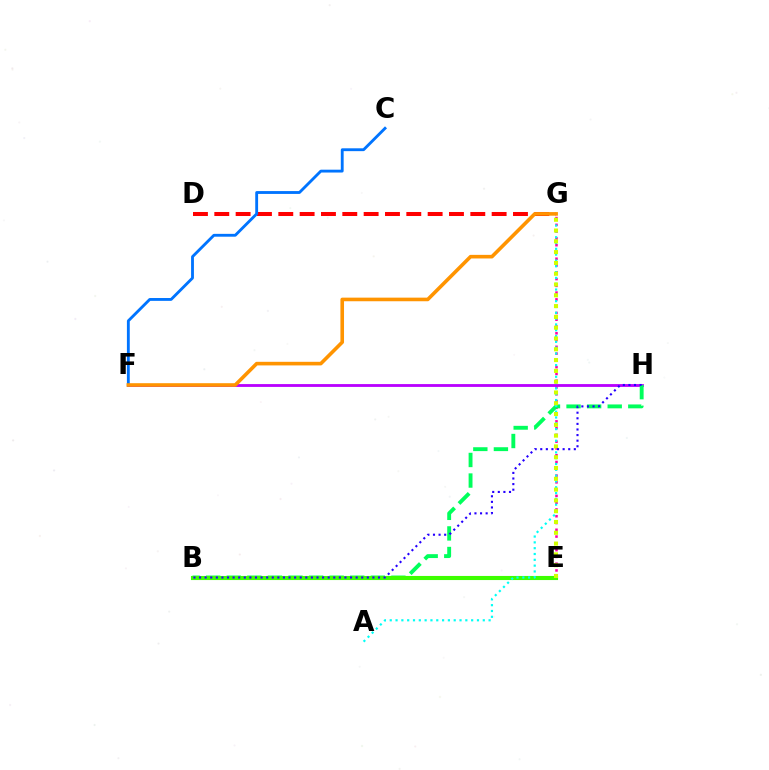{('E', 'G'): [{'color': '#ff00ac', 'line_style': 'dotted', 'thickness': 1.84}, {'color': '#d1ff00', 'line_style': 'dotted', 'thickness': 2.93}], ('D', 'G'): [{'color': '#ff0000', 'line_style': 'dashed', 'thickness': 2.9}], ('F', 'H'): [{'color': '#b900ff', 'line_style': 'solid', 'thickness': 2.04}], ('C', 'F'): [{'color': '#0074ff', 'line_style': 'solid', 'thickness': 2.05}], ('B', 'H'): [{'color': '#00ff5c', 'line_style': 'dashed', 'thickness': 2.8}, {'color': '#2500ff', 'line_style': 'dotted', 'thickness': 1.52}], ('B', 'E'): [{'color': '#3dff00', 'line_style': 'solid', 'thickness': 2.96}], ('A', 'G'): [{'color': '#00fff6', 'line_style': 'dotted', 'thickness': 1.58}], ('F', 'G'): [{'color': '#ff9400', 'line_style': 'solid', 'thickness': 2.6}]}